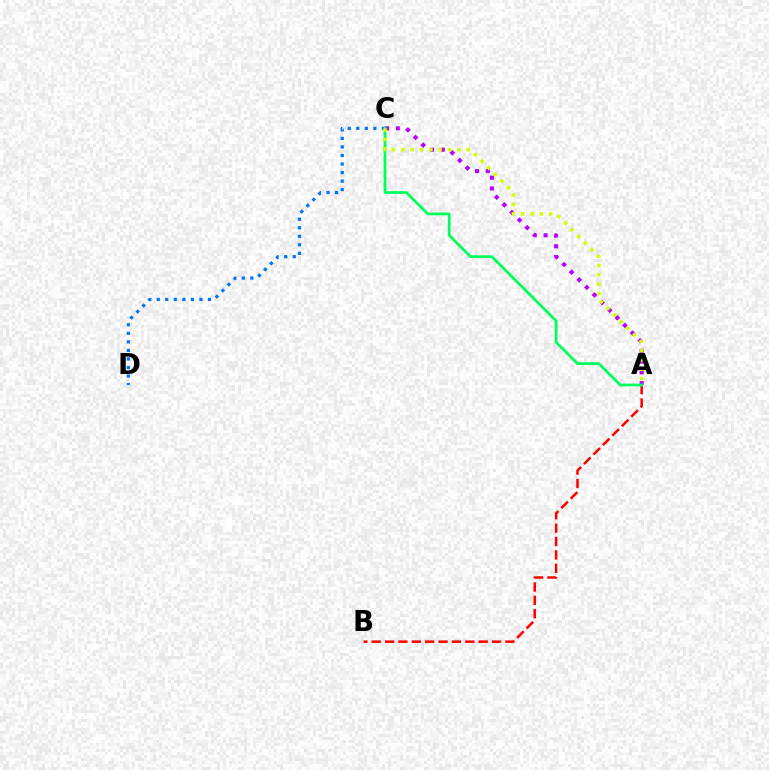{('C', 'D'): [{'color': '#0074ff', 'line_style': 'dotted', 'thickness': 2.32}], ('A', 'C'): [{'color': '#b900ff', 'line_style': 'dotted', 'thickness': 2.93}, {'color': '#00ff5c', 'line_style': 'solid', 'thickness': 1.98}, {'color': '#d1ff00', 'line_style': 'dotted', 'thickness': 2.54}], ('A', 'B'): [{'color': '#ff0000', 'line_style': 'dashed', 'thickness': 1.82}]}